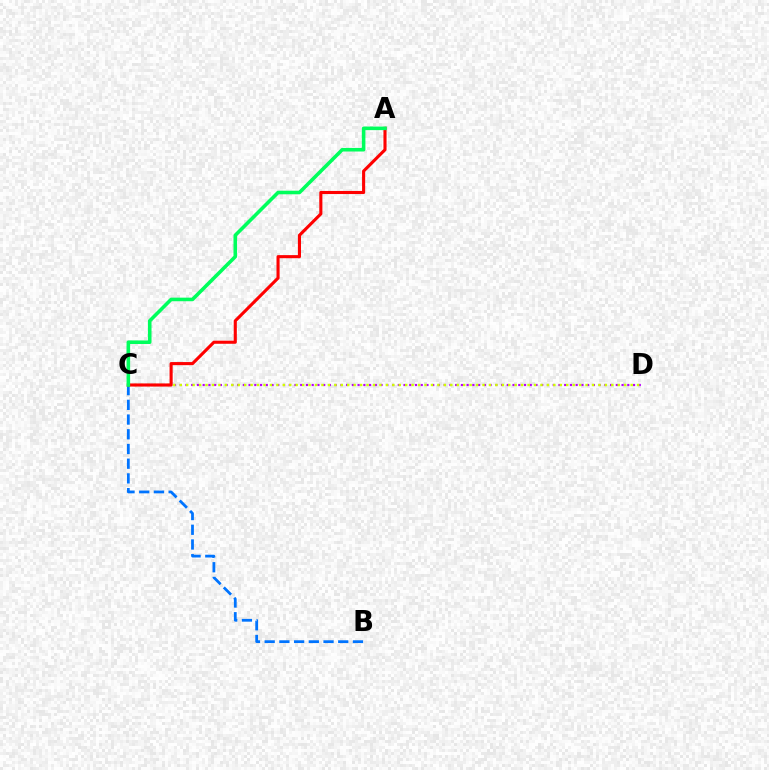{('C', 'D'): [{'color': '#b900ff', 'line_style': 'dotted', 'thickness': 1.56}, {'color': '#d1ff00', 'line_style': 'dotted', 'thickness': 1.75}], ('B', 'C'): [{'color': '#0074ff', 'line_style': 'dashed', 'thickness': 2.0}], ('A', 'C'): [{'color': '#ff0000', 'line_style': 'solid', 'thickness': 2.23}, {'color': '#00ff5c', 'line_style': 'solid', 'thickness': 2.58}]}